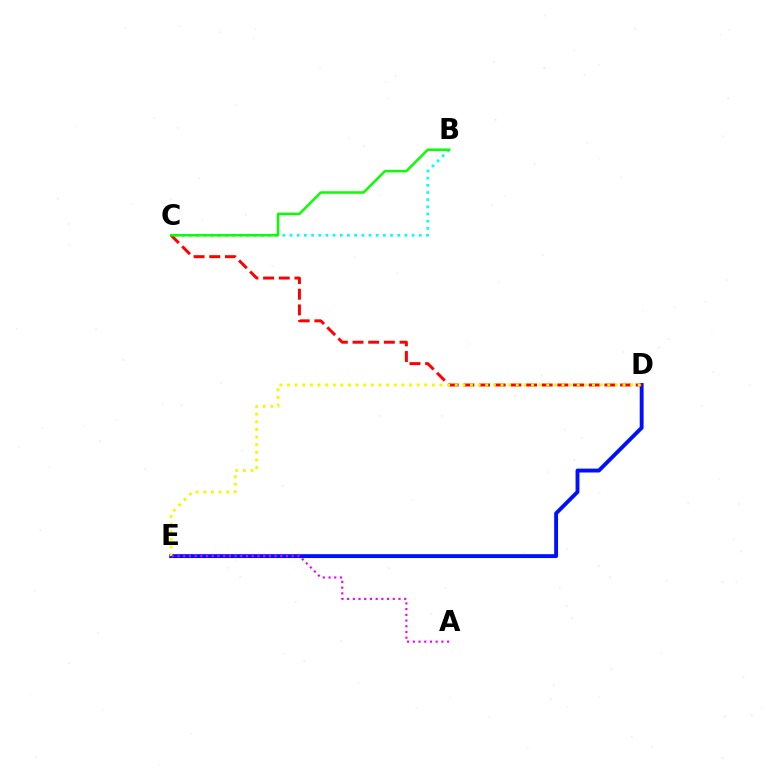{('D', 'E'): [{'color': '#0010ff', 'line_style': 'solid', 'thickness': 2.8}, {'color': '#fcf500', 'line_style': 'dotted', 'thickness': 2.07}], ('C', 'D'): [{'color': '#ff0000', 'line_style': 'dashed', 'thickness': 2.13}], ('B', 'C'): [{'color': '#00fff6', 'line_style': 'dotted', 'thickness': 1.95}, {'color': '#08ff00', 'line_style': 'solid', 'thickness': 1.79}], ('A', 'E'): [{'color': '#ee00ff', 'line_style': 'dotted', 'thickness': 1.55}]}